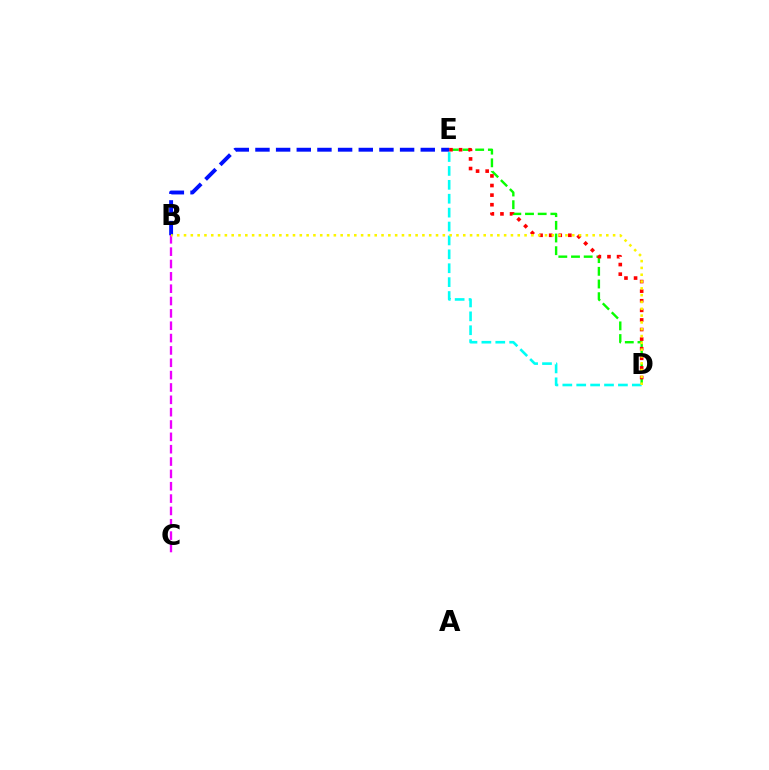{('D', 'E'): [{'color': '#08ff00', 'line_style': 'dashed', 'thickness': 1.72}, {'color': '#ff0000', 'line_style': 'dotted', 'thickness': 2.61}, {'color': '#00fff6', 'line_style': 'dashed', 'thickness': 1.89}], ('B', 'E'): [{'color': '#0010ff', 'line_style': 'dashed', 'thickness': 2.81}], ('B', 'C'): [{'color': '#ee00ff', 'line_style': 'dashed', 'thickness': 1.68}], ('B', 'D'): [{'color': '#fcf500', 'line_style': 'dotted', 'thickness': 1.85}]}